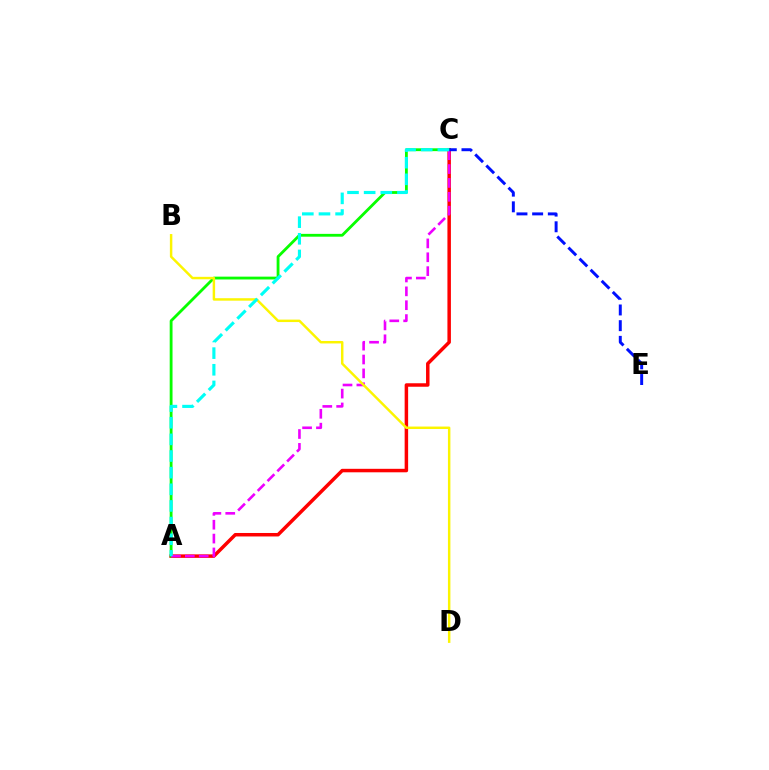{('A', 'C'): [{'color': '#ff0000', 'line_style': 'solid', 'thickness': 2.51}, {'color': '#08ff00', 'line_style': 'solid', 'thickness': 2.03}, {'color': '#ee00ff', 'line_style': 'dashed', 'thickness': 1.88}, {'color': '#00fff6', 'line_style': 'dashed', 'thickness': 2.26}], ('C', 'E'): [{'color': '#0010ff', 'line_style': 'dashed', 'thickness': 2.13}], ('B', 'D'): [{'color': '#fcf500', 'line_style': 'solid', 'thickness': 1.77}]}